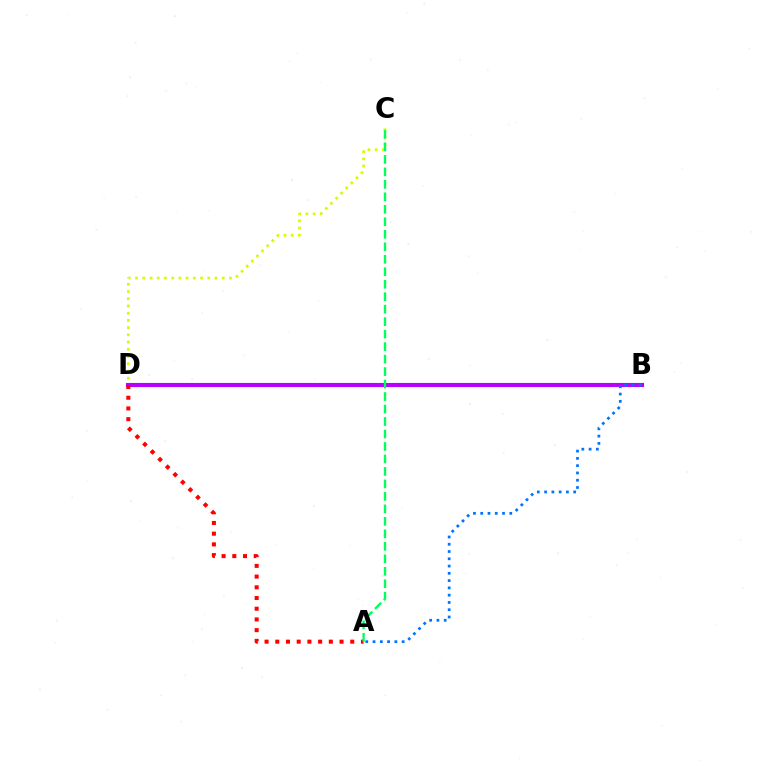{('C', 'D'): [{'color': '#d1ff00', 'line_style': 'dotted', 'thickness': 1.96}], ('B', 'D'): [{'color': '#b900ff', 'line_style': 'solid', 'thickness': 2.95}], ('A', 'D'): [{'color': '#ff0000', 'line_style': 'dotted', 'thickness': 2.91}], ('A', 'C'): [{'color': '#00ff5c', 'line_style': 'dashed', 'thickness': 1.7}], ('A', 'B'): [{'color': '#0074ff', 'line_style': 'dotted', 'thickness': 1.98}]}